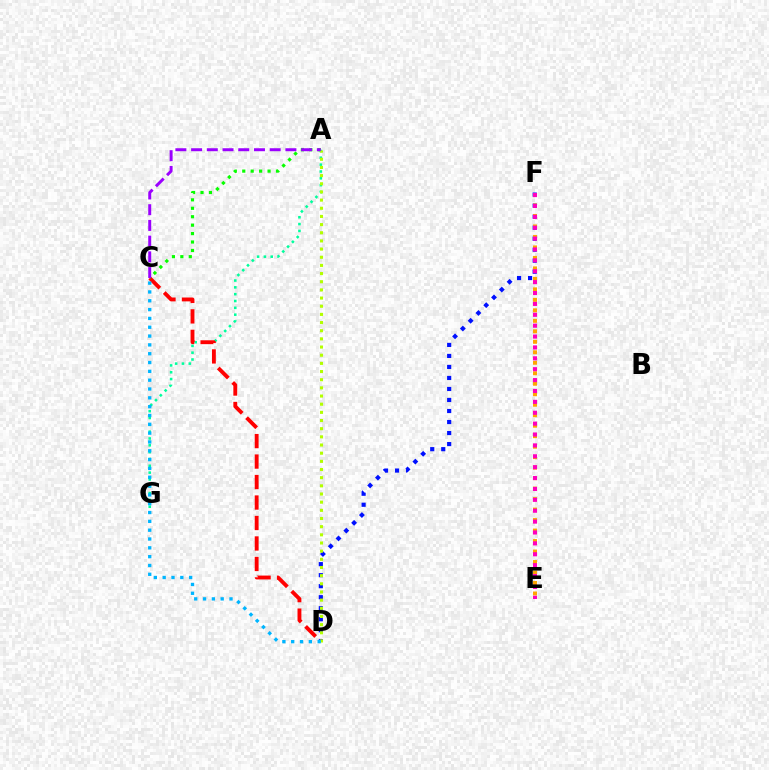{('A', 'G'): [{'color': '#00ff9d', 'line_style': 'dotted', 'thickness': 1.85}], ('D', 'F'): [{'color': '#0010ff', 'line_style': 'dotted', 'thickness': 2.99}], ('E', 'F'): [{'color': '#ffa500', 'line_style': 'dotted', 'thickness': 2.85}, {'color': '#ff00bd', 'line_style': 'dotted', 'thickness': 2.96}], ('C', 'D'): [{'color': '#ff0000', 'line_style': 'dashed', 'thickness': 2.78}, {'color': '#00b5ff', 'line_style': 'dotted', 'thickness': 2.4}], ('A', 'C'): [{'color': '#08ff00', 'line_style': 'dotted', 'thickness': 2.29}, {'color': '#9b00ff', 'line_style': 'dashed', 'thickness': 2.14}], ('A', 'D'): [{'color': '#b3ff00', 'line_style': 'dotted', 'thickness': 2.22}]}